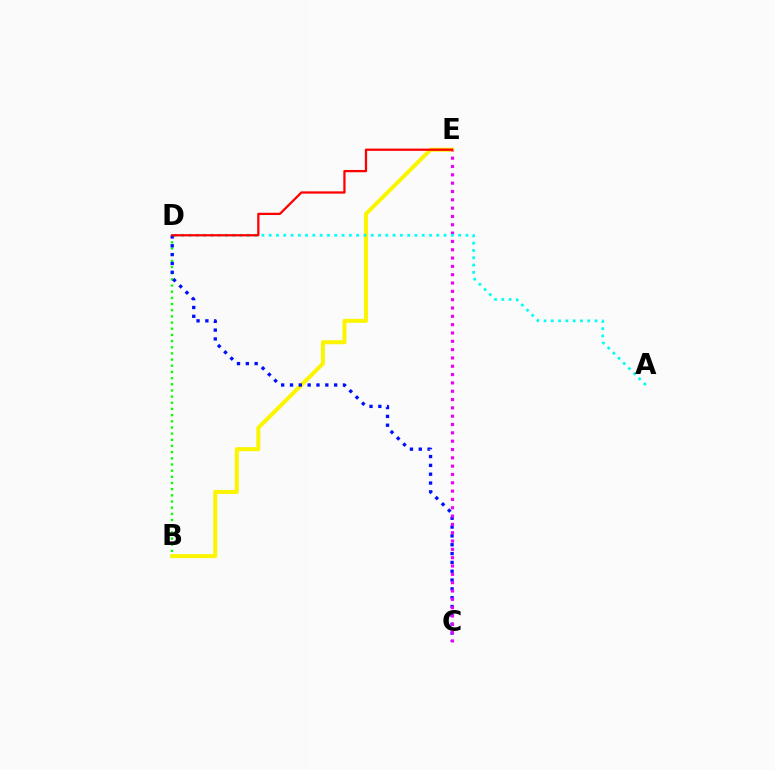{('B', 'E'): [{'color': '#fcf500', 'line_style': 'solid', 'thickness': 2.89}], ('B', 'D'): [{'color': '#08ff00', 'line_style': 'dotted', 'thickness': 1.68}], ('C', 'D'): [{'color': '#0010ff', 'line_style': 'dotted', 'thickness': 2.4}], ('C', 'E'): [{'color': '#ee00ff', 'line_style': 'dotted', 'thickness': 2.26}], ('A', 'D'): [{'color': '#00fff6', 'line_style': 'dotted', 'thickness': 1.98}], ('D', 'E'): [{'color': '#ff0000', 'line_style': 'solid', 'thickness': 1.63}]}